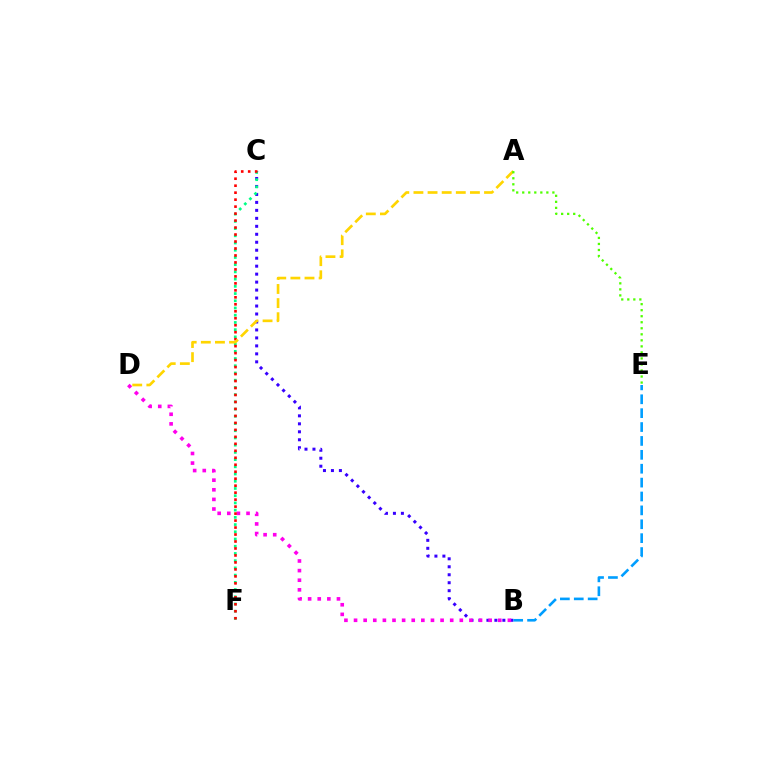{('B', 'C'): [{'color': '#3700ff', 'line_style': 'dotted', 'thickness': 2.17}], ('C', 'F'): [{'color': '#00ff86', 'line_style': 'dotted', 'thickness': 1.96}, {'color': '#ff0000', 'line_style': 'dotted', 'thickness': 1.9}], ('B', 'D'): [{'color': '#ff00ed', 'line_style': 'dotted', 'thickness': 2.61}], ('A', 'D'): [{'color': '#ffd500', 'line_style': 'dashed', 'thickness': 1.92}], ('A', 'E'): [{'color': '#4fff00', 'line_style': 'dotted', 'thickness': 1.64}], ('B', 'E'): [{'color': '#009eff', 'line_style': 'dashed', 'thickness': 1.89}]}